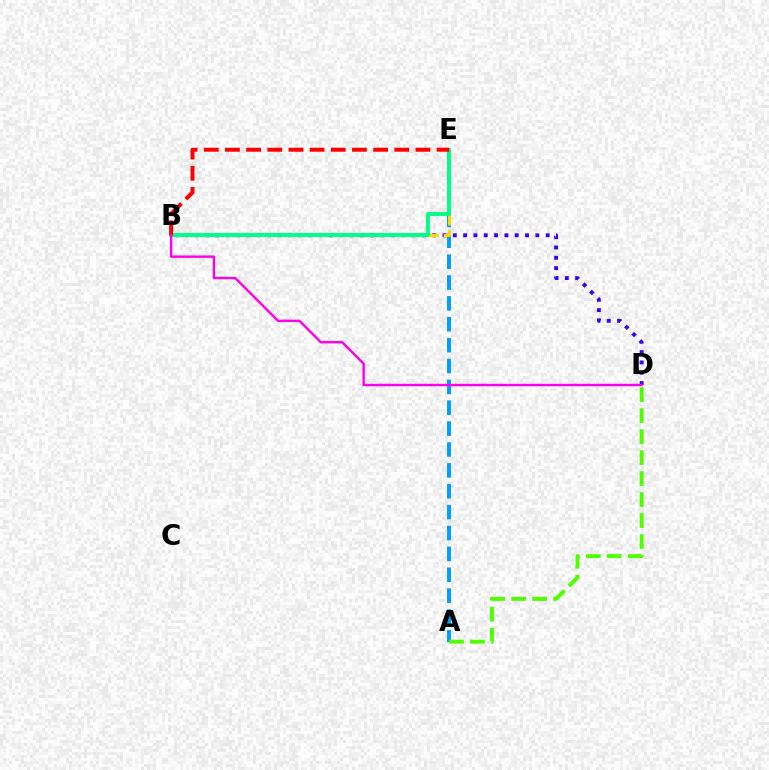{('A', 'E'): [{'color': '#009eff', 'line_style': 'dashed', 'thickness': 2.84}], ('B', 'D'): [{'color': '#3700ff', 'line_style': 'dotted', 'thickness': 2.8}, {'color': '#ff00ed', 'line_style': 'solid', 'thickness': 1.74}], ('A', 'D'): [{'color': '#4fff00', 'line_style': 'dashed', 'thickness': 2.85}], ('B', 'E'): [{'color': '#ffd500', 'line_style': 'dashed', 'thickness': 2.17}, {'color': '#00ff86', 'line_style': 'solid', 'thickness': 2.82}, {'color': '#ff0000', 'line_style': 'dashed', 'thickness': 2.87}]}